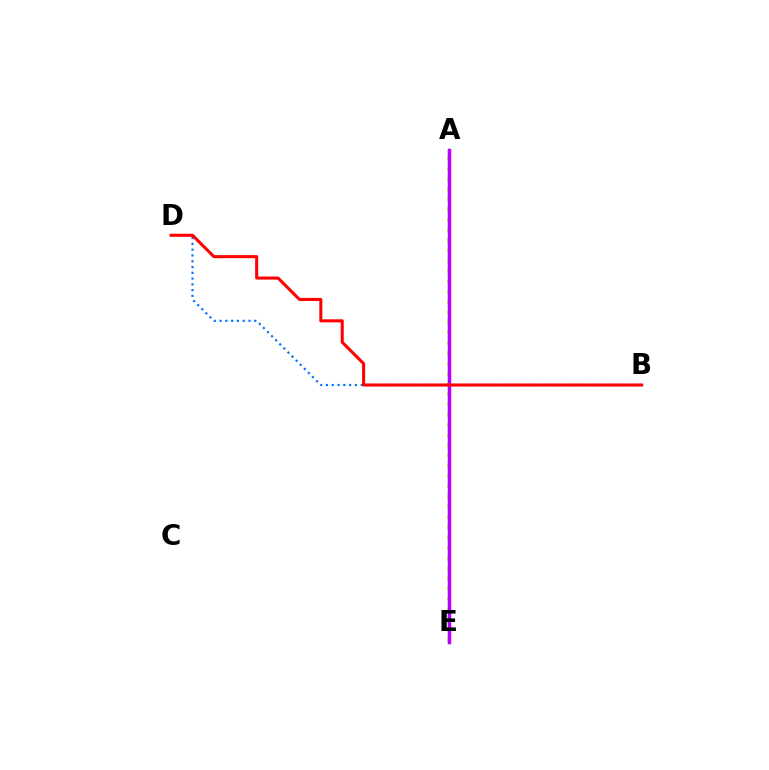{('A', 'E'): [{'color': '#00ff5c', 'line_style': 'dotted', 'thickness': 1.69}, {'color': '#d1ff00', 'line_style': 'dotted', 'thickness': 2.78}, {'color': '#b900ff', 'line_style': 'solid', 'thickness': 2.51}], ('B', 'D'): [{'color': '#0074ff', 'line_style': 'dotted', 'thickness': 1.57}, {'color': '#ff0000', 'line_style': 'solid', 'thickness': 2.21}]}